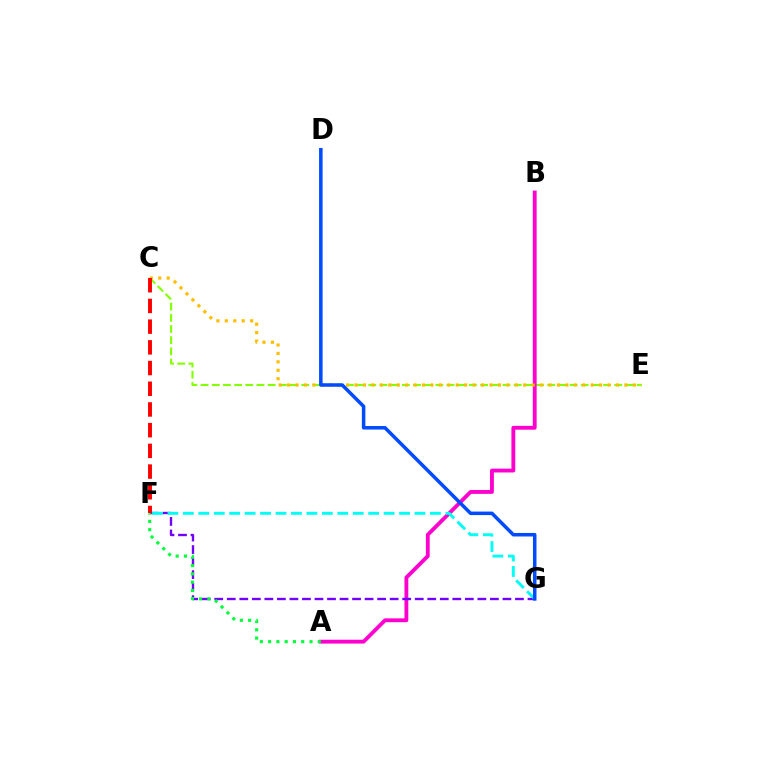{('C', 'E'): [{'color': '#84ff00', 'line_style': 'dashed', 'thickness': 1.52}, {'color': '#ffbd00', 'line_style': 'dotted', 'thickness': 2.29}], ('A', 'B'): [{'color': '#ff00cf', 'line_style': 'solid', 'thickness': 2.76}], ('F', 'G'): [{'color': '#7200ff', 'line_style': 'dashed', 'thickness': 1.7}, {'color': '#00fff6', 'line_style': 'dashed', 'thickness': 2.1}], ('A', 'F'): [{'color': '#00ff39', 'line_style': 'dotted', 'thickness': 2.25}], ('C', 'F'): [{'color': '#ff0000', 'line_style': 'dashed', 'thickness': 2.81}], ('D', 'G'): [{'color': '#004bff', 'line_style': 'solid', 'thickness': 2.53}]}